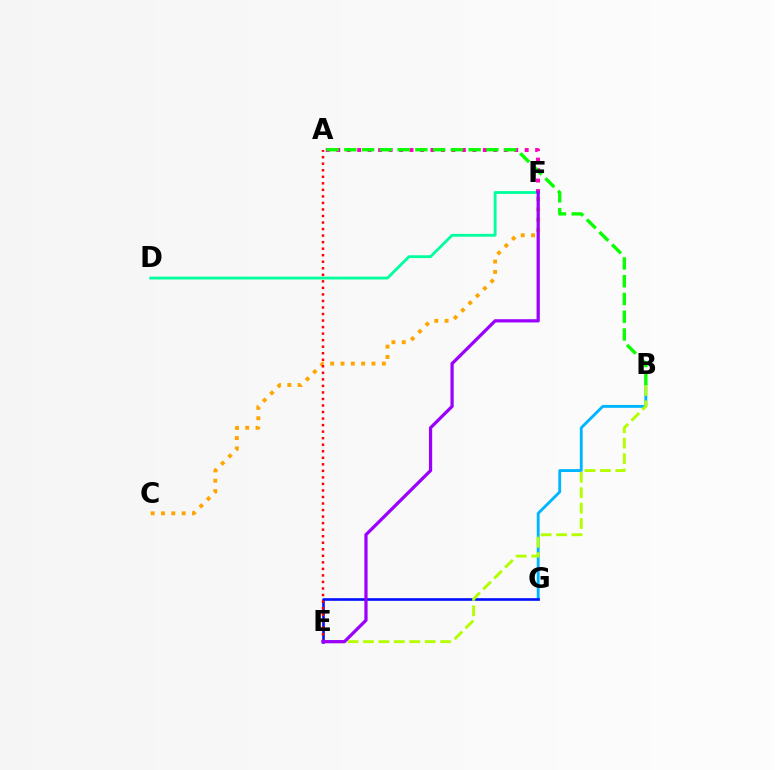{('B', 'G'): [{'color': '#00b5ff', 'line_style': 'solid', 'thickness': 2.07}], ('C', 'F'): [{'color': '#ffa500', 'line_style': 'dotted', 'thickness': 2.81}], ('D', 'F'): [{'color': '#00ff9d', 'line_style': 'solid', 'thickness': 2.04}], ('E', 'G'): [{'color': '#0010ff', 'line_style': 'solid', 'thickness': 1.89}], ('B', 'E'): [{'color': '#b3ff00', 'line_style': 'dashed', 'thickness': 2.1}], ('A', 'E'): [{'color': '#ff0000', 'line_style': 'dotted', 'thickness': 1.78}], ('A', 'F'): [{'color': '#ff00bd', 'line_style': 'dotted', 'thickness': 2.84}], ('A', 'B'): [{'color': '#08ff00', 'line_style': 'dashed', 'thickness': 2.41}], ('E', 'F'): [{'color': '#9b00ff', 'line_style': 'solid', 'thickness': 2.33}]}